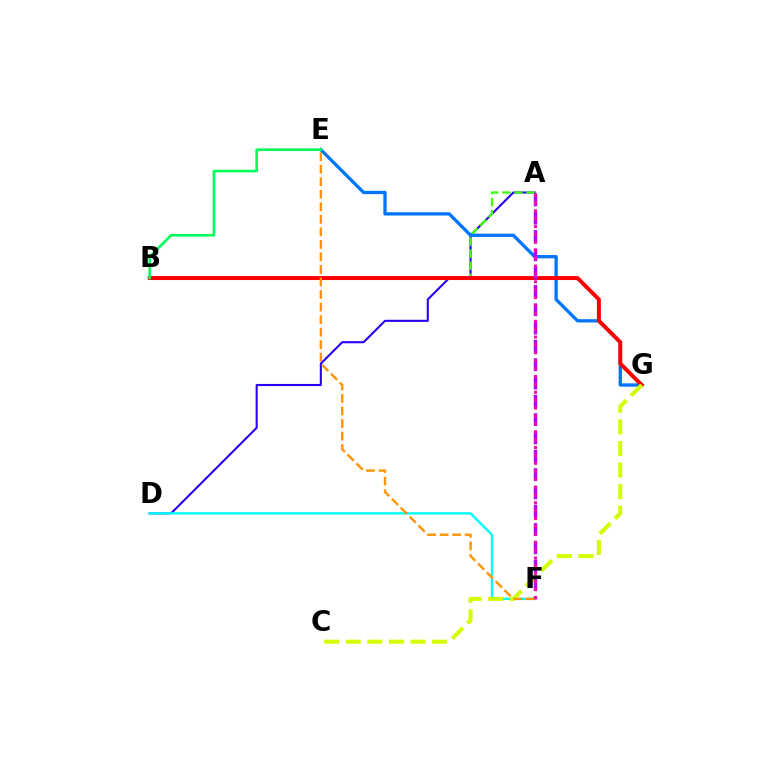{('A', 'D'): [{'color': '#2500ff', 'line_style': 'solid', 'thickness': 1.51}], ('A', 'B'): [{'color': '#3dff00', 'line_style': 'dashed', 'thickness': 1.64}], ('E', 'G'): [{'color': '#0074ff', 'line_style': 'solid', 'thickness': 2.37}], ('D', 'F'): [{'color': '#00fff6', 'line_style': 'solid', 'thickness': 1.67}], ('B', 'G'): [{'color': '#ff0000', 'line_style': 'solid', 'thickness': 2.86}], ('C', 'G'): [{'color': '#d1ff00', 'line_style': 'dashed', 'thickness': 2.93}], ('A', 'F'): [{'color': '#b900ff', 'line_style': 'dashed', 'thickness': 2.49}, {'color': '#ff00ac', 'line_style': 'dotted', 'thickness': 2.14}], ('E', 'F'): [{'color': '#ff9400', 'line_style': 'dashed', 'thickness': 1.7}], ('B', 'E'): [{'color': '#00ff5c', 'line_style': 'solid', 'thickness': 1.9}]}